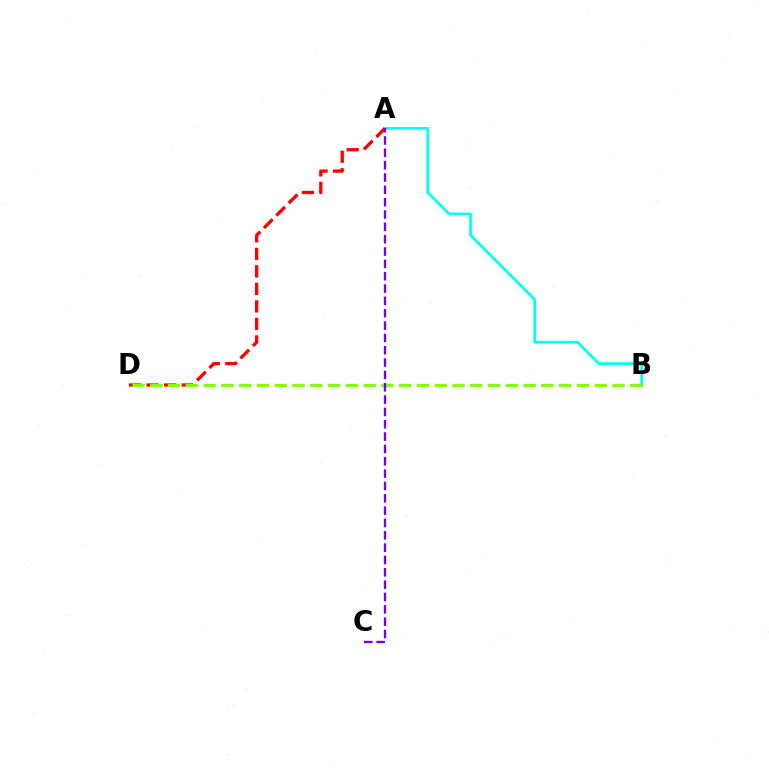{('A', 'B'): [{'color': '#00fff6', 'line_style': 'solid', 'thickness': 1.94}], ('A', 'D'): [{'color': '#ff0000', 'line_style': 'dashed', 'thickness': 2.38}], ('B', 'D'): [{'color': '#84ff00', 'line_style': 'dashed', 'thickness': 2.41}], ('A', 'C'): [{'color': '#7200ff', 'line_style': 'dashed', 'thickness': 1.68}]}